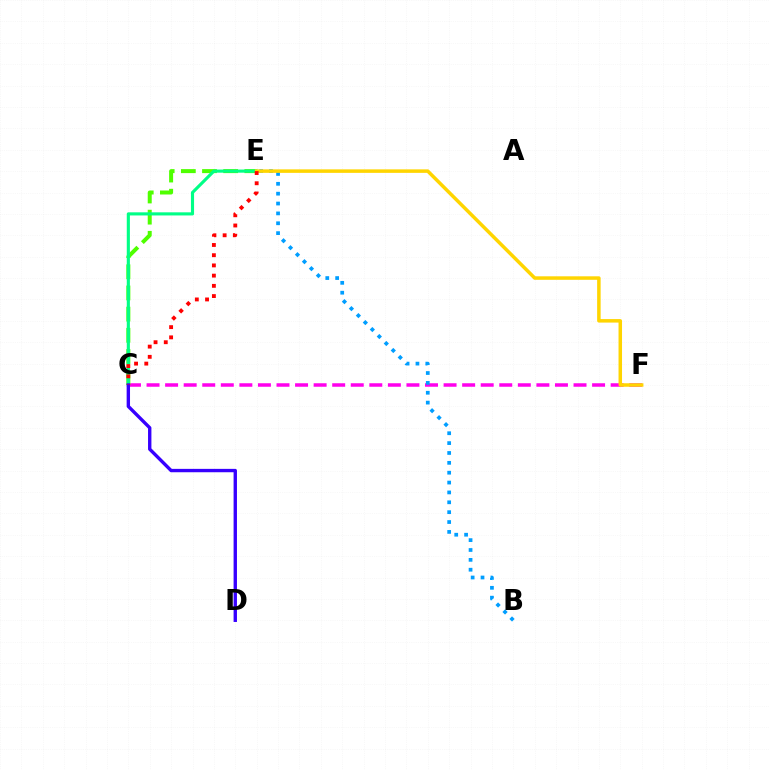{('C', 'F'): [{'color': '#ff00ed', 'line_style': 'dashed', 'thickness': 2.52}], ('C', 'E'): [{'color': '#4fff00', 'line_style': 'dashed', 'thickness': 2.88}, {'color': '#00ff86', 'line_style': 'solid', 'thickness': 2.25}, {'color': '#ff0000', 'line_style': 'dotted', 'thickness': 2.78}], ('B', 'E'): [{'color': '#009eff', 'line_style': 'dotted', 'thickness': 2.68}], ('C', 'D'): [{'color': '#3700ff', 'line_style': 'solid', 'thickness': 2.43}], ('E', 'F'): [{'color': '#ffd500', 'line_style': 'solid', 'thickness': 2.52}]}